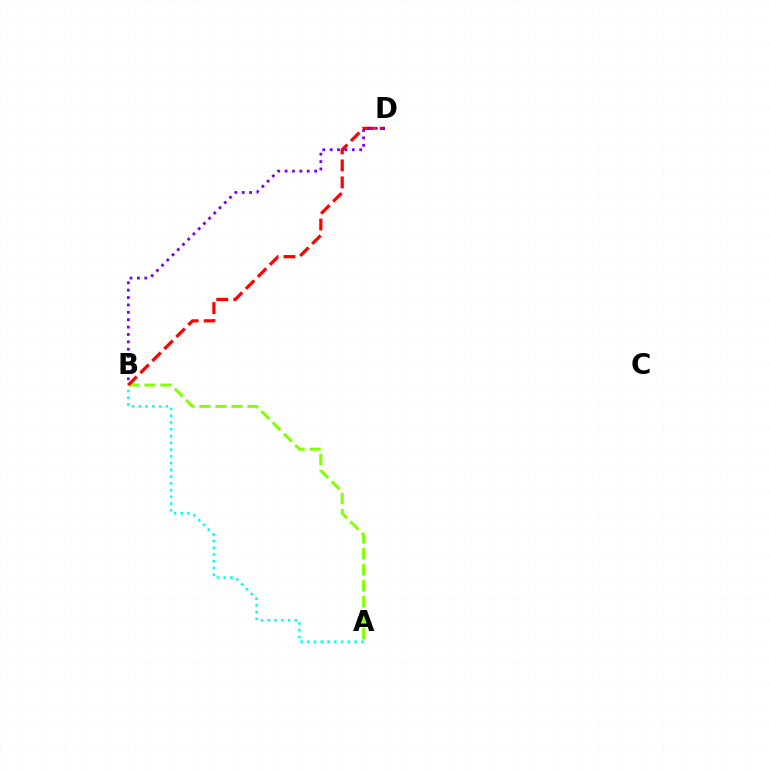{('A', 'B'): [{'color': '#84ff00', 'line_style': 'dashed', 'thickness': 2.17}, {'color': '#00fff6', 'line_style': 'dotted', 'thickness': 1.84}], ('B', 'D'): [{'color': '#ff0000', 'line_style': 'dashed', 'thickness': 2.31}, {'color': '#7200ff', 'line_style': 'dotted', 'thickness': 2.01}]}